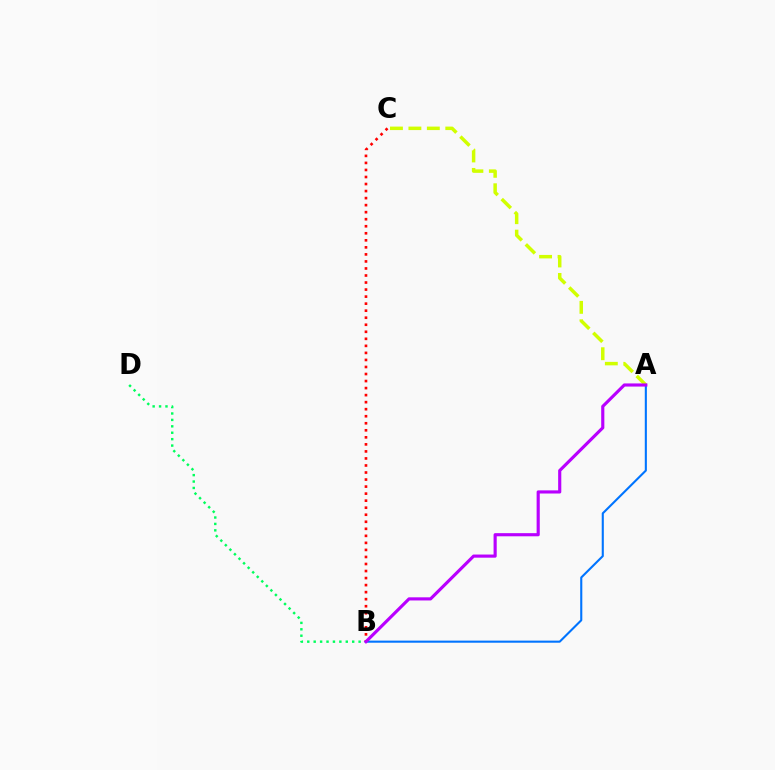{('A', 'C'): [{'color': '#d1ff00', 'line_style': 'dashed', 'thickness': 2.51}], ('A', 'B'): [{'color': '#0074ff', 'line_style': 'solid', 'thickness': 1.51}, {'color': '#b900ff', 'line_style': 'solid', 'thickness': 2.26}], ('B', 'D'): [{'color': '#00ff5c', 'line_style': 'dotted', 'thickness': 1.74}], ('B', 'C'): [{'color': '#ff0000', 'line_style': 'dotted', 'thickness': 1.91}]}